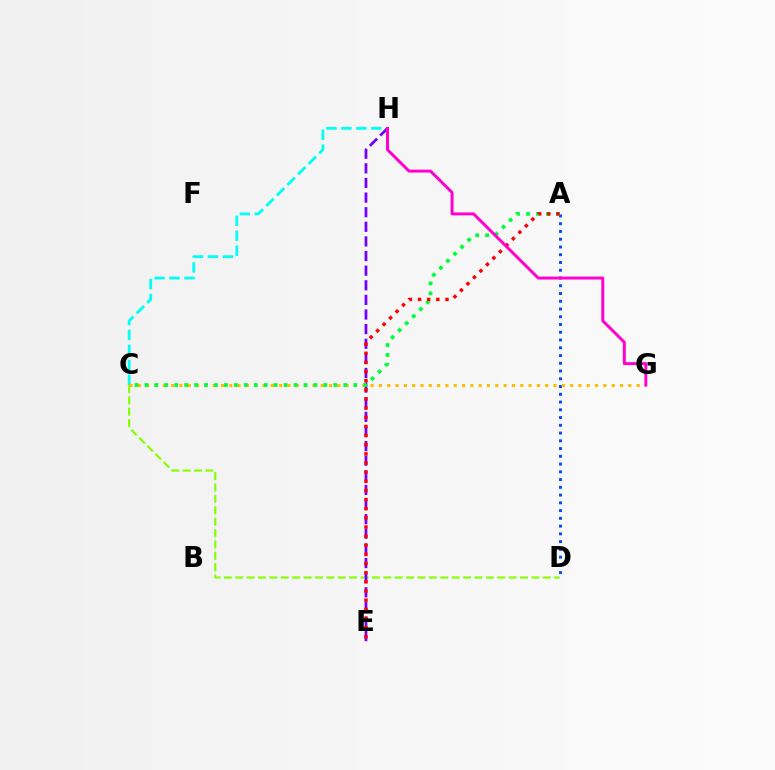{('C', 'D'): [{'color': '#84ff00', 'line_style': 'dashed', 'thickness': 1.55}], ('C', 'H'): [{'color': '#00fff6', 'line_style': 'dashed', 'thickness': 2.03}], ('E', 'H'): [{'color': '#7200ff', 'line_style': 'dashed', 'thickness': 1.99}], ('A', 'D'): [{'color': '#004bff', 'line_style': 'dotted', 'thickness': 2.11}], ('C', 'G'): [{'color': '#ffbd00', 'line_style': 'dotted', 'thickness': 2.26}], ('A', 'C'): [{'color': '#00ff39', 'line_style': 'dotted', 'thickness': 2.7}], ('A', 'E'): [{'color': '#ff0000', 'line_style': 'dotted', 'thickness': 2.48}], ('G', 'H'): [{'color': '#ff00cf', 'line_style': 'solid', 'thickness': 2.13}]}